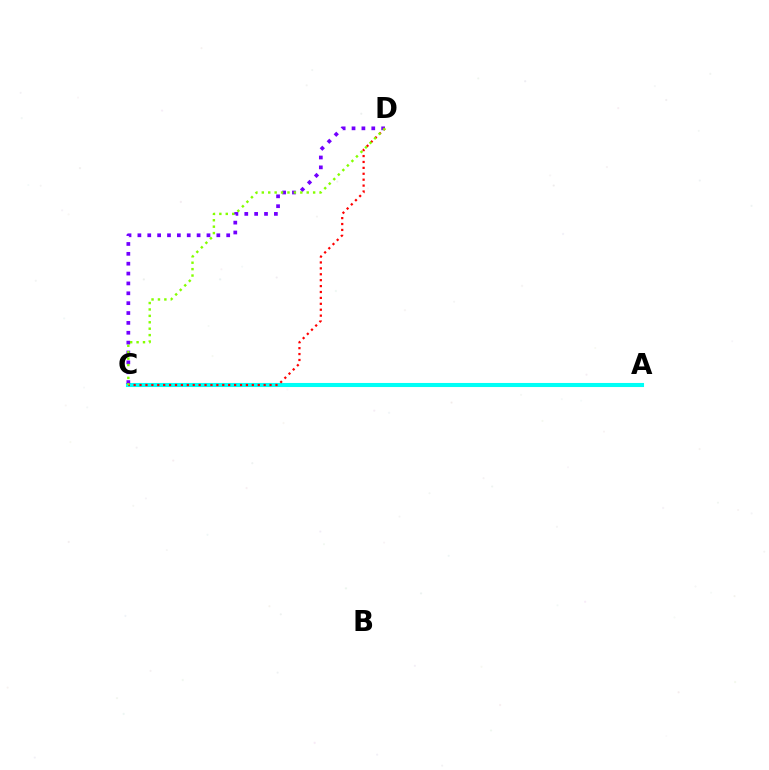{('A', 'C'): [{'color': '#00fff6', 'line_style': 'solid', 'thickness': 2.93}], ('C', 'D'): [{'color': '#7200ff', 'line_style': 'dotted', 'thickness': 2.68}, {'color': '#ff0000', 'line_style': 'dotted', 'thickness': 1.61}, {'color': '#84ff00', 'line_style': 'dotted', 'thickness': 1.74}]}